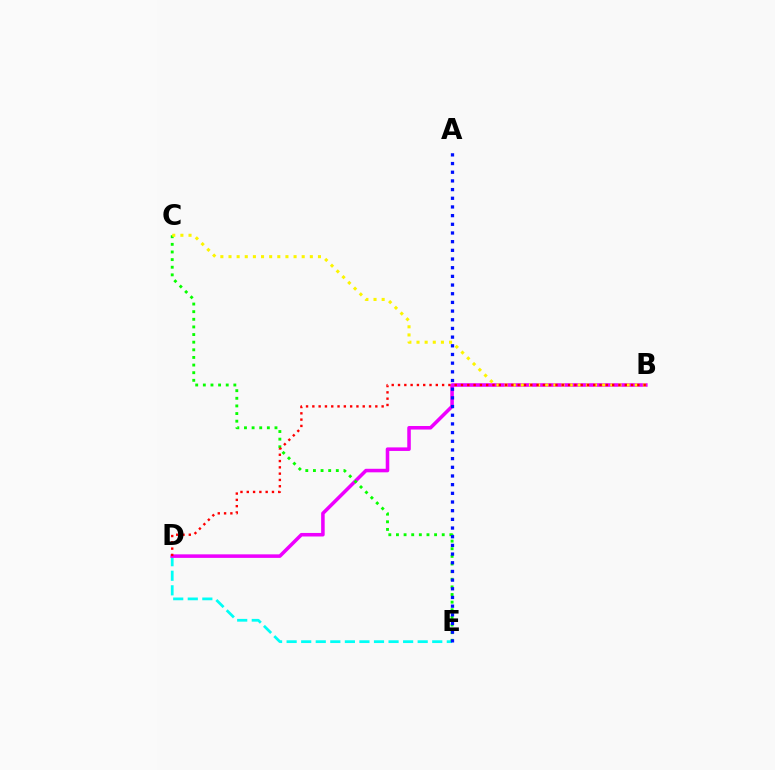{('D', 'E'): [{'color': '#00fff6', 'line_style': 'dashed', 'thickness': 1.98}], ('B', 'D'): [{'color': '#ee00ff', 'line_style': 'solid', 'thickness': 2.55}, {'color': '#ff0000', 'line_style': 'dotted', 'thickness': 1.71}], ('C', 'E'): [{'color': '#08ff00', 'line_style': 'dotted', 'thickness': 2.07}], ('B', 'C'): [{'color': '#fcf500', 'line_style': 'dotted', 'thickness': 2.21}], ('A', 'E'): [{'color': '#0010ff', 'line_style': 'dotted', 'thickness': 2.36}]}